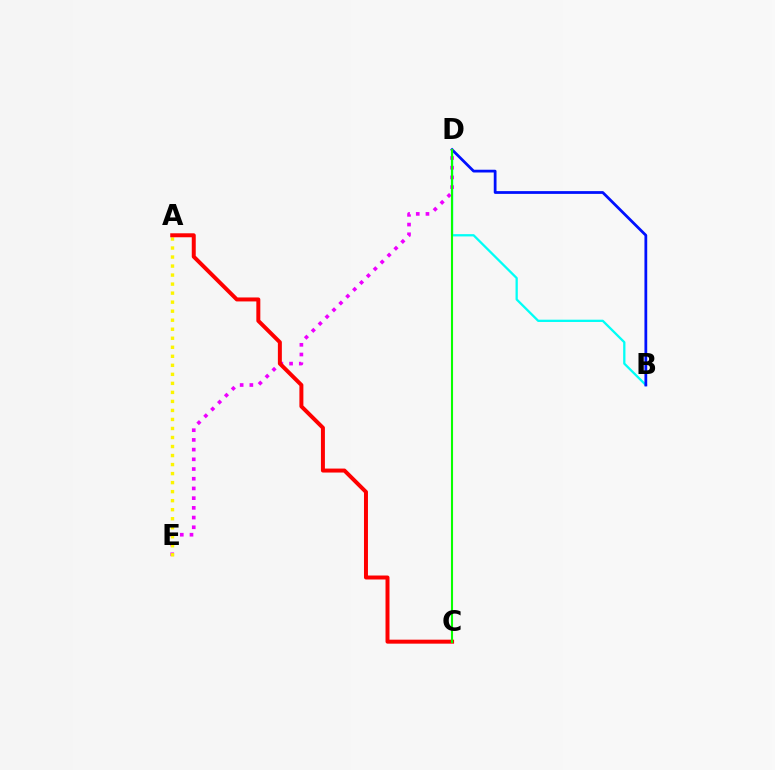{('B', 'D'): [{'color': '#00fff6', 'line_style': 'solid', 'thickness': 1.64}, {'color': '#0010ff', 'line_style': 'solid', 'thickness': 1.99}], ('D', 'E'): [{'color': '#ee00ff', 'line_style': 'dotted', 'thickness': 2.64}], ('A', 'E'): [{'color': '#fcf500', 'line_style': 'dotted', 'thickness': 2.45}], ('A', 'C'): [{'color': '#ff0000', 'line_style': 'solid', 'thickness': 2.86}], ('C', 'D'): [{'color': '#08ff00', 'line_style': 'solid', 'thickness': 1.51}]}